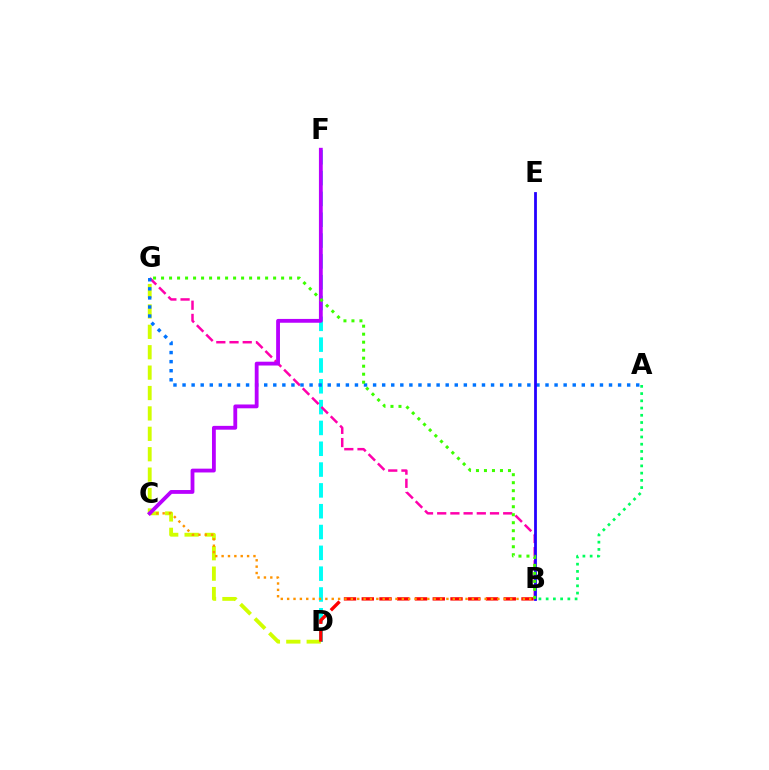{('D', 'F'): [{'color': '#00fff6', 'line_style': 'dashed', 'thickness': 2.83}], ('D', 'G'): [{'color': '#d1ff00', 'line_style': 'dashed', 'thickness': 2.77}], ('B', 'G'): [{'color': '#ff00ac', 'line_style': 'dashed', 'thickness': 1.79}, {'color': '#3dff00', 'line_style': 'dotted', 'thickness': 2.17}], ('B', 'D'): [{'color': '#ff0000', 'line_style': 'dashed', 'thickness': 2.41}], ('A', 'G'): [{'color': '#0074ff', 'line_style': 'dotted', 'thickness': 2.47}], ('A', 'B'): [{'color': '#00ff5c', 'line_style': 'dotted', 'thickness': 1.96}], ('B', 'E'): [{'color': '#2500ff', 'line_style': 'solid', 'thickness': 2.01}], ('B', 'C'): [{'color': '#ff9400', 'line_style': 'dotted', 'thickness': 1.73}], ('C', 'F'): [{'color': '#b900ff', 'line_style': 'solid', 'thickness': 2.75}]}